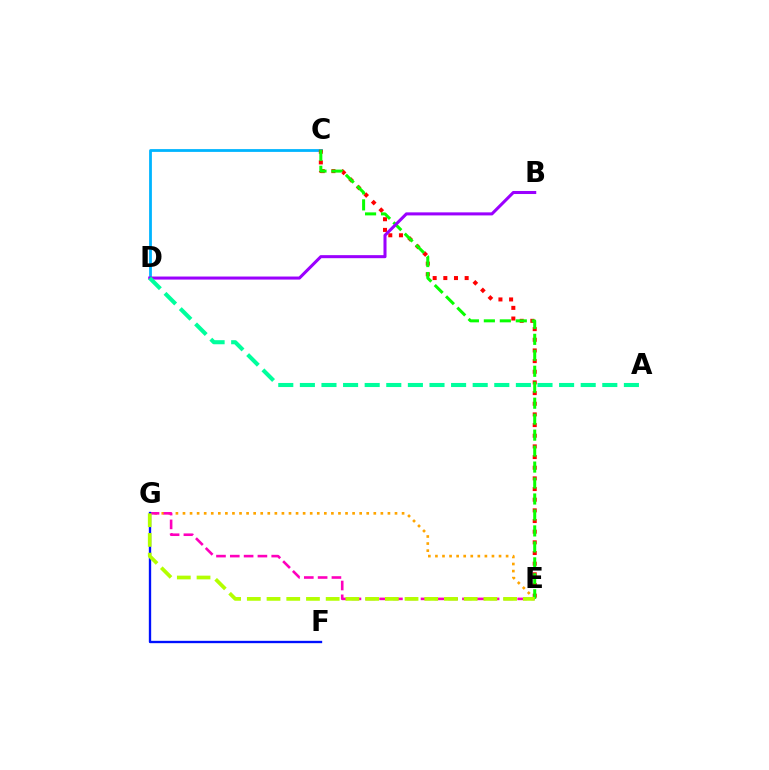{('C', 'D'): [{'color': '#00b5ff', 'line_style': 'solid', 'thickness': 2.01}], ('C', 'E'): [{'color': '#ff0000', 'line_style': 'dotted', 'thickness': 2.9}, {'color': '#08ff00', 'line_style': 'dashed', 'thickness': 2.17}], ('E', 'G'): [{'color': '#ffa500', 'line_style': 'dotted', 'thickness': 1.92}, {'color': '#ff00bd', 'line_style': 'dashed', 'thickness': 1.88}, {'color': '#b3ff00', 'line_style': 'dashed', 'thickness': 2.68}], ('F', 'G'): [{'color': '#0010ff', 'line_style': 'solid', 'thickness': 1.69}], ('B', 'D'): [{'color': '#9b00ff', 'line_style': 'solid', 'thickness': 2.19}], ('A', 'D'): [{'color': '#00ff9d', 'line_style': 'dashed', 'thickness': 2.93}]}